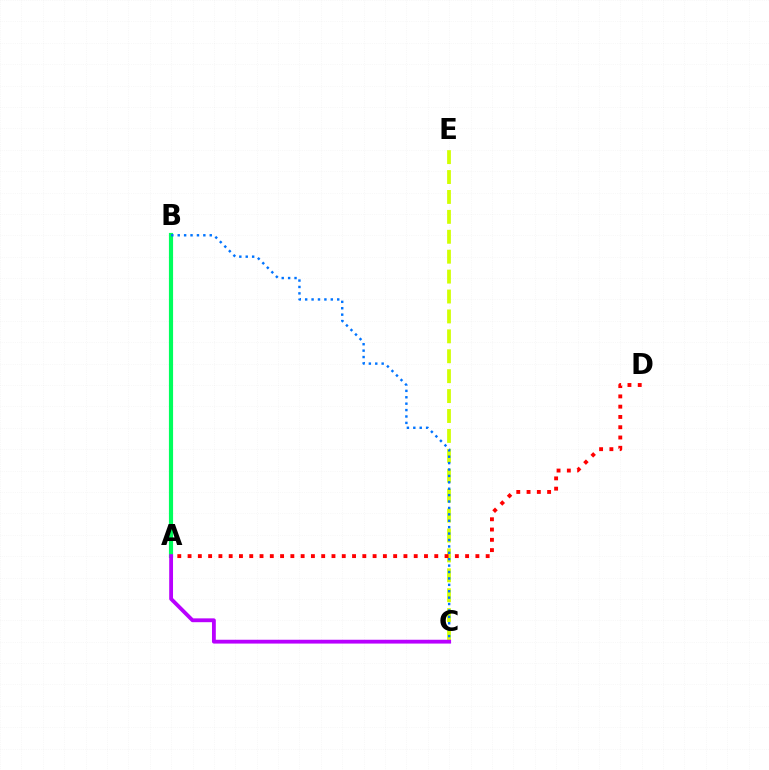{('C', 'E'): [{'color': '#d1ff00', 'line_style': 'dashed', 'thickness': 2.71}], ('A', 'B'): [{'color': '#00ff5c', 'line_style': 'solid', 'thickness': 3.0}], ('A', 'D'): [{'color': '#ff0000', 'line_style': 'dotted', 'thickness': 2.79}], ('B', 'C'): [{'color': '#0074ff', 'line_style': 'dotted', 'thickness': 1.74}], ('A', 'C'): [{'color': '#b900ff', 'line_style': 'solid', 'thickness': 2.76}]}